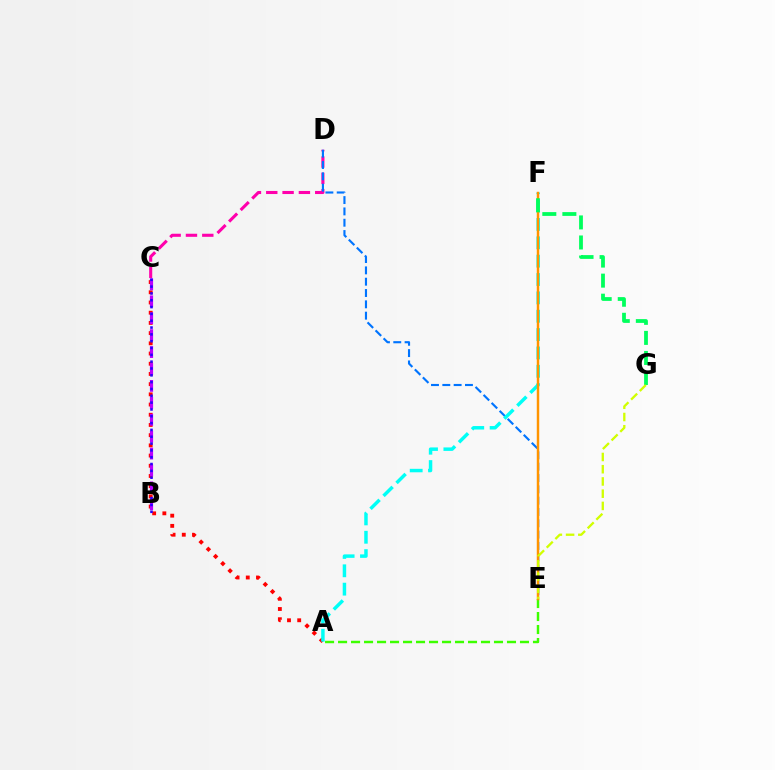{('C', 'D'): [{'color': '#ff00ac', 'line_style': 'dashed', 'thickness': 2.22}], ('A', 'E'): [{'color': '#3dff00', 'line_style': 'dashed', 'thickness': 1.77}], ('A', 'C'): [{'color': '#ff0000', 'line_style': 'dotted', 'thickness': 2.77}], ('D', 'E'): [{'color': '#0074ff', 'line_style': 'dashed', 'thickness': 1.54}], ('A', 'F'): [{'color': '#00fff6', 'line_style': 'dashed', 'thickness': 2.49}], ('B', 'C'): [{'color': '#b900ff', 'line_style': 'dashed', 'thickness': 2.3}, {'color': '#2500ff', 'line_style': 'dotted', 'thickness': 1.85}], ('E', 'F'): [{'color': '#ff9400', 'line_style': 'solid', 'thickness': 1.77}], ('F', 'G'): [{'color': '#00ff5c', 'line_style': 'dashed', 'thickness': 2.72}], ('E', 'G'): [{'color': '#d1ff00', 'line_style': 'dashed', 'thickness': 1.66}]}